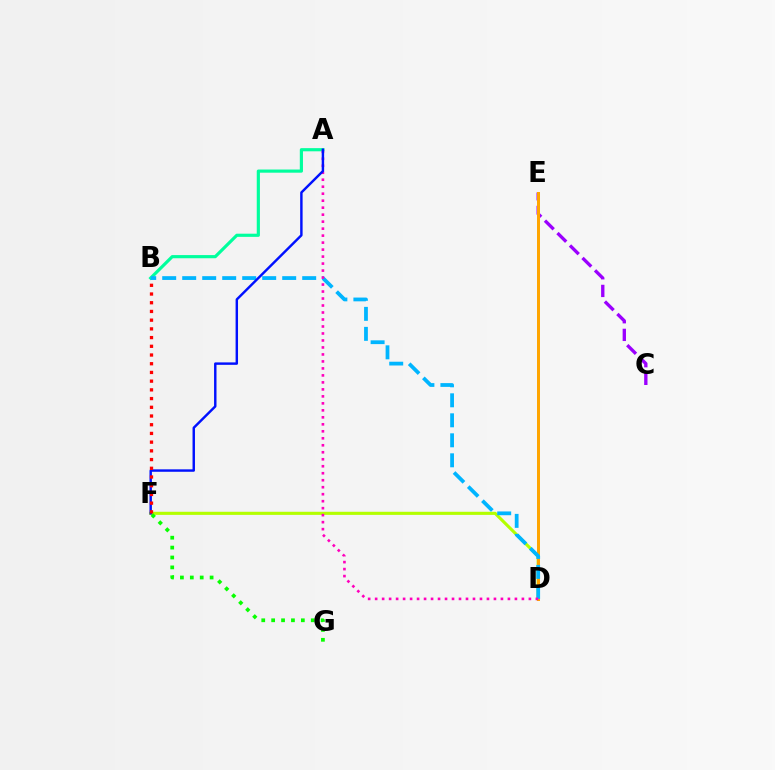{('D', 'F'): [{'color': '#b3ff00', 'line_style': 'solid', 'thickness': 2.24}], ('C', 'E'): [{'color': '#9b00ff', 'line_style': 'dashed', 'thickness': 2.4}], ('F', 'G'): [{'color': '#08ff00', 'line_style': 'dotted', 'thickness': 2.69}], ('A', 'B'): [{'color': '#00ff9d', 'line_style': 'solid', 'thickness': 2.28}], ('D', 'E'): [{'color': '#ffa500', 'line_style': 'solid', 'thickness': 2.15}], ('B', 'D'): [{'color': '#00b5ff', 'line_style': 'dashed', 'thickness': 2.72}], ('A', 'D'): [{'color': '#ff00bd', 'line_style': 'dotted', 'thickness': 1.9}], ('A', 'F'): [{'color': '#0010ff', 'line_style': 'solid', 'thickness': 1.75}], ('B', 'F'): [{'color': '#ff0000', 'line_style': 'dotted', 'thickness': 2.37}]}